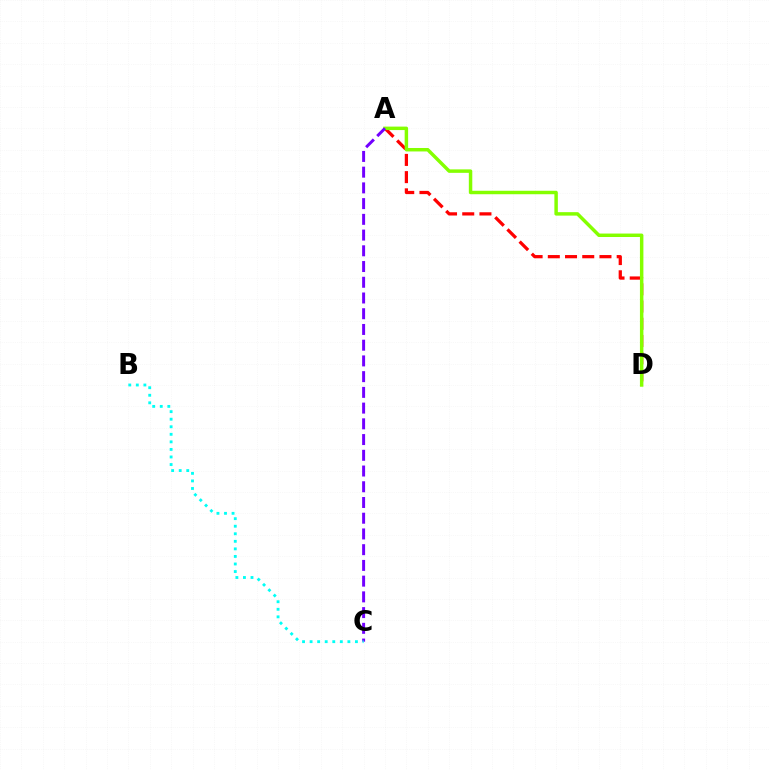{('A', 'D'): [{'color': '#ff0000', 'line_style': 'dashed', 'thickness': 2.34}, {'color': '#84ff00', 'line_style': 'solid', 'thickness': 2.49}], ('A', 'C'): [{'color': '#7200ff', 'line_style': 'dashed', 'thickness': 2.14}], ('B', 'C'): [{'color': '#00fff6', 'line_style': 'dotted', 'thickness': 2.05}]}